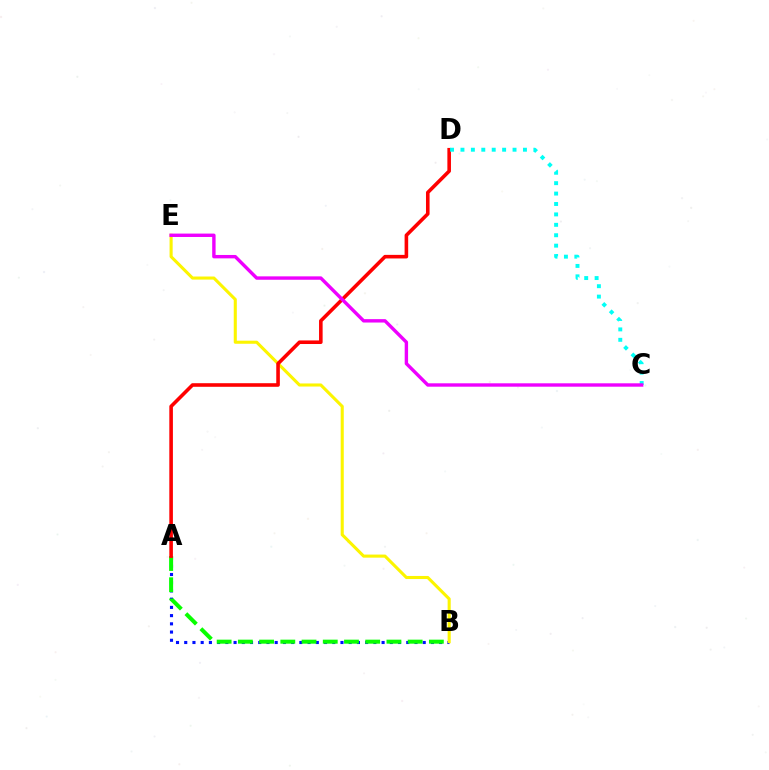{('A', 'B'): [{'color': '#0010ff', 'line_style': 'dotted', 'thickness': 2.23}, {'color': '#08ff00', 'line_style': 'dashed', 'thickness': 2.88}], ('B', 'E'): [{'color': '#fcf500', 'line_style': 'solid', 'thickness': 2.22}], ('A', 'D'): [{'color': '#ff0000', 'line_style': 'solid', 'thickness': 2.58}], ('C', 'D'): [{'color': '#00fff6', 'line_style': 'dotted', 'thickness': 2.83}], ('C', 'E'): [{'color': '#ee00ff', 'line_style': 'solid', 'thickness': 2.44}]}